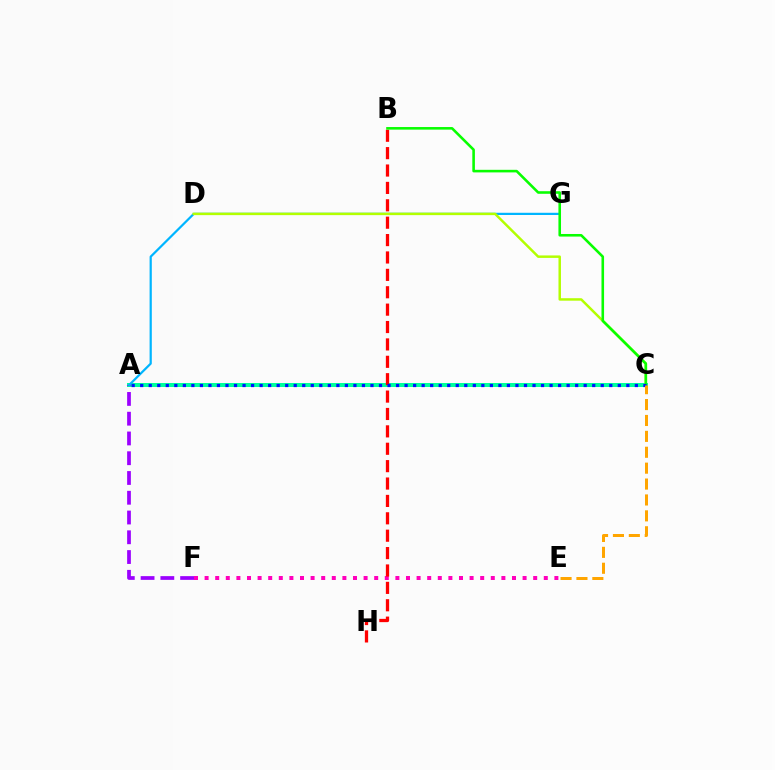{('A', 'C'): [{'color': '#00ff9d', 'line_style': 'solid', 'thickness': 2.88}, {'color': '#0010ff', 'line_style': 'dotted', 'thickness': 2.32}], ('E', 'F'): [{'color': '#ff00bd', 'line_style': 'dotted', 'thickness': 2.88}], ('A', 'F'): [{'color': '#9b00ff', 'line_style': 'dashed', 'thickness': 2.68}], ('A', 'G'): [{'color': '#00b5ff', 'line_style': 'solid', 'thickness': 1.6}], ('B', 'H'): [{'color': '#ff0000', 'line_style': 'dashed', 'thickness': 2.36}], ('C', 'D'): [{'color': '#b3ff00', 'line_style': 'solid', 'thickness': 1.78}], ('B', 'C'): [{'color': '#08ff00', 'line_style': 'solid', 'thickness': 1.86}], ('C', 'E'): [{'color': '#ffa500', 'line_style': 'dashed', 'thickness': 2.16}]}